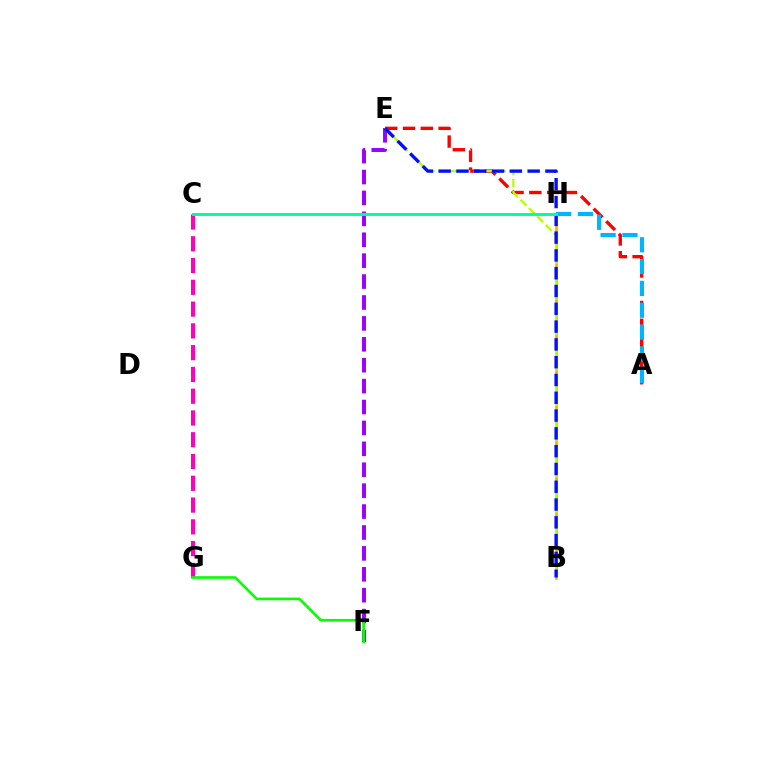{('B', 'H'): [{'color': '#ffa500', 'line_style': 'solid', 'thickness': 1.89}], ('A', 'E'): [{'color': '#ff0000', 'line_style': 'dashed', 'thickness': 2.42}], ('E', 'F'): [{'color': '#9b00ff', 'line_style': 'dashed', 'thickness': 2.84}], ('A', 'H'): [{'color': '#00b5ff', 'line_style': 'dashed', 'thickness': 2.96}], ('B', 'E'): [{'color': '#b3ff00', 'line_style': 'dashed', 'thickness': 1.61}, {'color': '#0010ff', 'line_style': 'dashed', 'thickness': 2.42}], ('C', 'G'): [{'color': '#ff00bd', 'line_style': 'dashed', 'thickness': 2.96}], ('F', 'G'): [{'color': '#08ff00', 'line_style': 'solid', 'thickness': 1.91}], ('C', 'H'): [{'color': '#00ff9d', 'line_style': 'solid', 'thickness': 2.13}]}